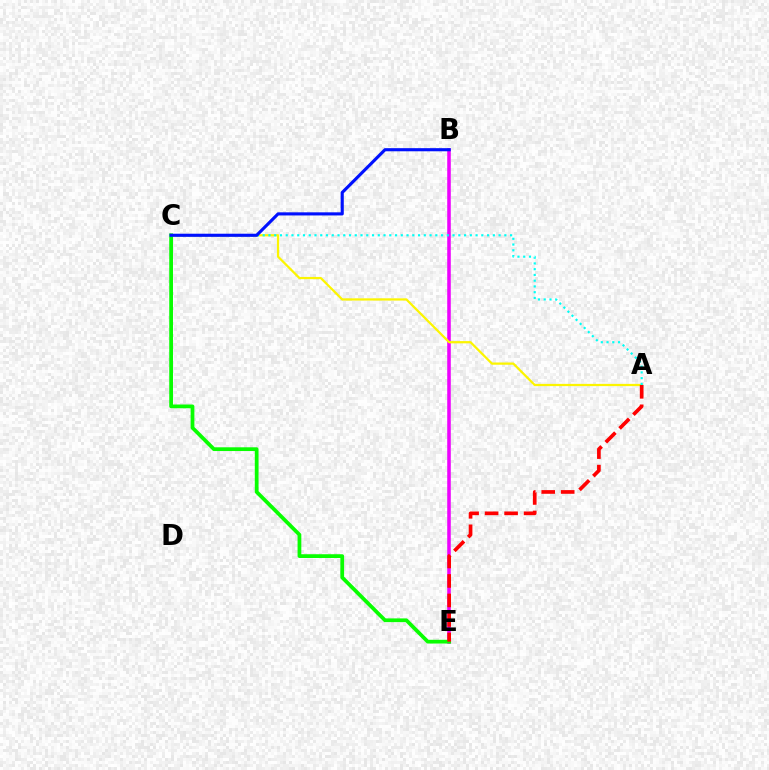{('B', 'E'): [{'color': '#ee00ff', 'line_style': 'solid', 'thickness': 2.55}], ('A', 'C'): [{'color': '#fcf500', 'line_style': 'solid', 'thickness': 1.61}, {'color': '#00fff6', 'line_style': 'dotted', 'thickness': 1.56}], ('C', 'E'): [{'color': '#08ff00', 'line_style': 'solid', 'thickness': 2.7}], ('A', 'E'): [{'color': '#ff0000', 'line_style': 'dashed', 'thickness': 2.65}], ('B', 'C'): [{'color': '#0010ff', 'line_style': 'solid', 'thickness': 2.25}]}